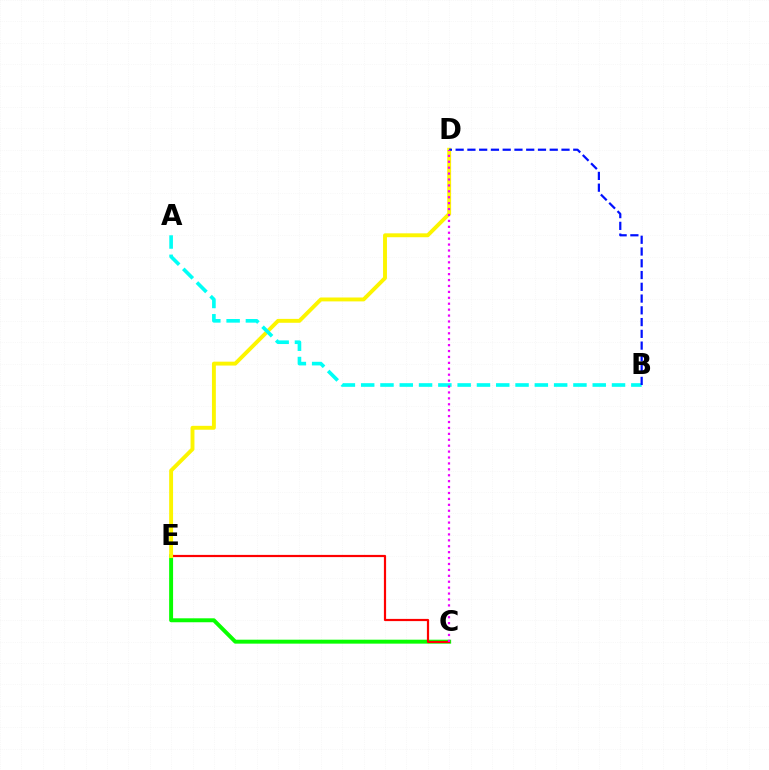{('C', 'E'): [{'color': '#08ff00', 'line_style': 'solid', 'thickness': 2.84}, {'color': '#ff0000', 'line_style': 'solid', 'thickness': 1.58}], ('D', 'E'): [{'color': '#fcf500', 'line_style': 'solid', 'thickness': 2.81}], ('A', 'B'): [{'color': '#00fff6', 'line_style': 'dashed', 'thickness': 2.62}], ('B', 'D'): [{'color': '#0010ff', 'line_style': 'dashed', 'thickness': 1.6}], ('C', 'D'): [{'color': '#ee00ff', 'line_style': 'dotted', 'thickness': 1.61}]}